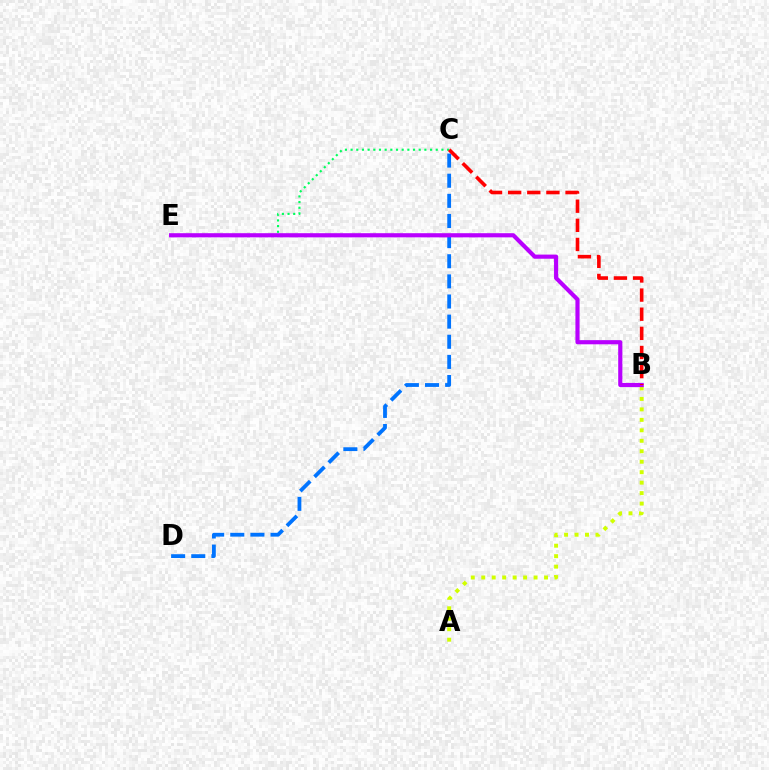{('C', 'E'): [{'color': '#00ff5c', 'line_style': 'dotted', 'thickness': 1.54}], ('C', 'D'): [{'color': '#0074ff', 'line_style': 'dashed', 'thickness': 2.73}], ('A', 'B'): [{'color': '#d1ff00', 'line_style': 'dotted', 'thickness': 2.84}], ('B', 'E'): [{'color': '#b900ff', 'line_style': 'solid', 'thickness': 2.99}], ('B', 'C'): [{'color': '#ff0000', 'line_style': 'dashed', 'thickness': 2.6}]}